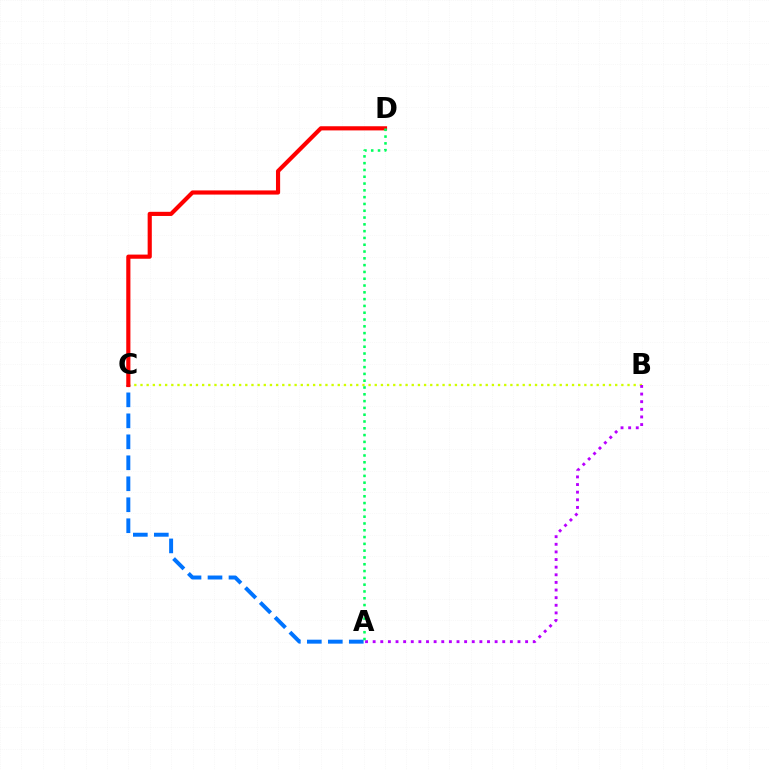{('B', 'C'): [{'color': '#d1ff00', 'line_style': 'dotted', 'thickness': 1.67}], ('A', 'B'): [{'color': '#b900ff', 'line_style': 'dotted', 'thickness': 2.07}], ('A', 'C'): [{'color': '#0074ff', 'line_style': 'dashed', 'thickness': 2.85}], ('C', 'D'): [{'color': '#ff0000', 'line_style': 'solid', 'thickness': 2.99}], ('A', 'D'): [{'color': '#00ff5c', 'line_style': 'dotted', 'thickness': 1.85}]}